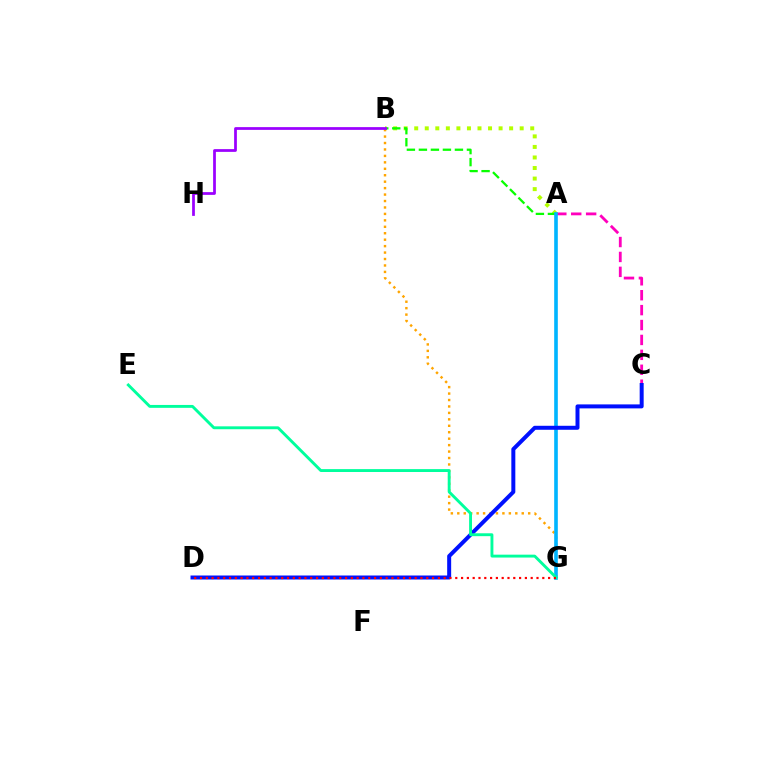{('A', 'C'): [{'color': '#ff00bd', 'line_style': 'dashed', 'thickness': 2.03}], ('A', 'B'): [{'color': '#b3ff00', 'line_style': 'dotted', 'thickness': 2.87}, {'color': '#08ff00', 'line_style': 'dashed', 'thickness': 1.63}], ('B', 'G'): [{'color': '#ffa500', 'line_style': 'dotted', 'thickness': 1.75}], ('A', 'G'): [{'color': '#00b5ff', 'line_style': 'solid', 'thickness': 2.61}], ('B', 'H'): [{'color': '#9b00ff', 'line_style': 'solid', 'thickness': 1.98}], ('C', 'D'): [{'color': '#0010ff', 'line_style': 'solid', 'thickness': 2.87}], ('E', 'G'): [{'color': '#00ff9d', 'line_style': 'solid', 'thickness': 2.08}], ('D', 'G'): [{'color': '#ff0000', 'line_style': 'dotted', 'thickness': 1.58}]}